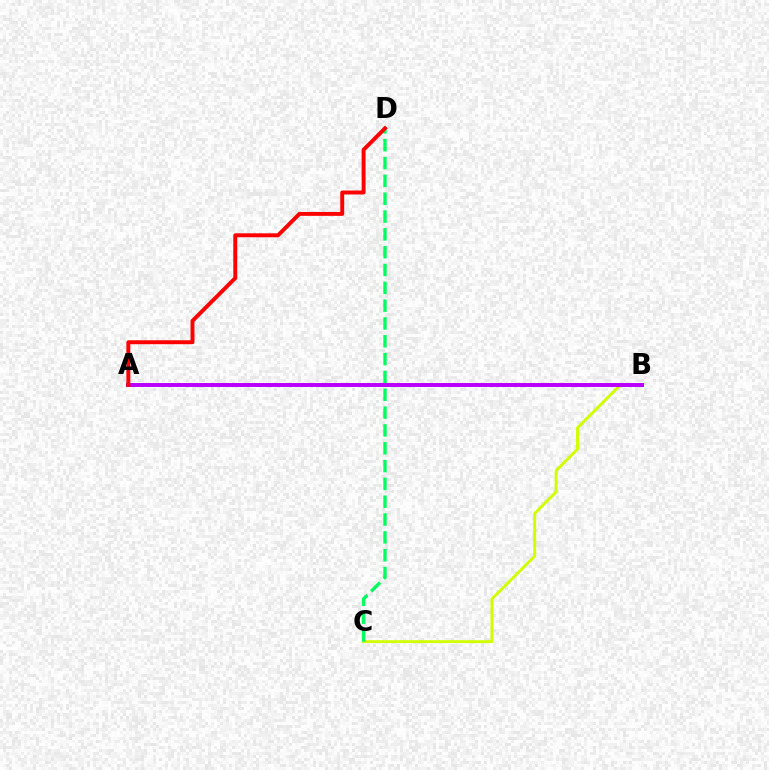{('B', 'C'): [{'color': '#d1ff00', 'line_style': 'solid', 'thickness': 2.1}], ('A', 'B'): [{'color': '#0074ff', 'line_style': 'solid', 'thickness': 1.52}, {'color': '#b900ff', 'line_style': 'solid', 'thickness': 2.84}], ('C', 'D'): [{'color': '#00ff5c', 'line_style': 'dashed', 'thickness': 2.42}], ('A', 'D'): [{'color': '#ff0000', 'line_style': 'solid', 'thickness': 2.83}]}